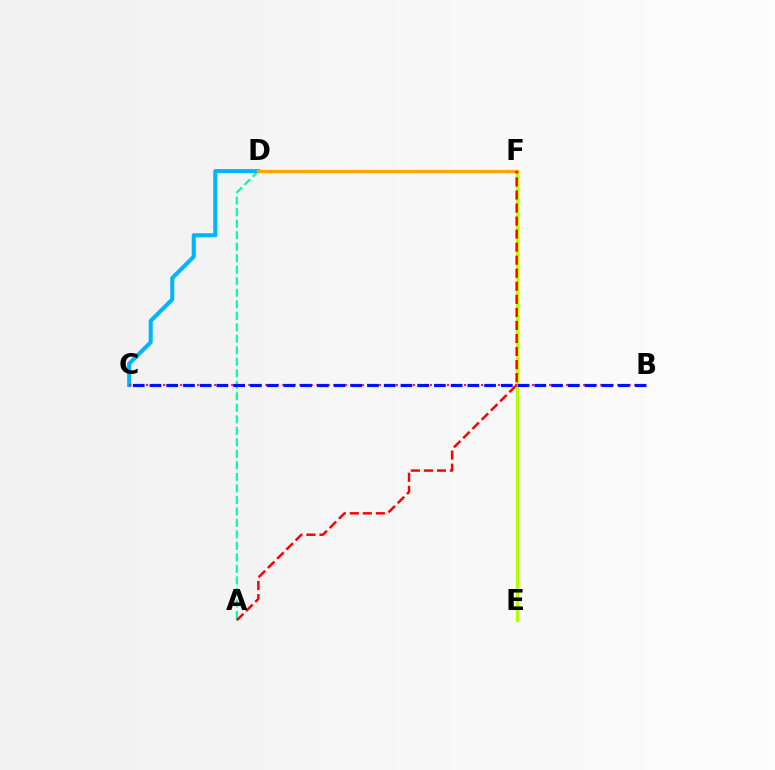{('A', 'D'): [{'color': '#00ff9d', 'line_style': 'dashed', 'thickness': 1.56}], ('E', 'F'): [{'color': '#9b00ff', 'line_style': 'dotted', 'thickness': 2.22}, {'color': '#b3ff00', 'line_style': 'solid', 'thickness': 2.27}], ('C', 'D'): [{'color': '#00b5ff', 'line_style': 'solid', 'thickness': 2.91}], ('B', 'C'): [{'color': '#ff00bd', 'line_style': 'dotted', 'thickness': 1.54}, {'color': '#0010ff', 'line_style': 'dashed', 'thickness': 2.27}], ('D', 'F'): [{'color': '#08ff00', 'line_style': 'dotted', 'thickness': 2.24}, {'color': '#ffa500', 'line_style': 'solid', 'thickness': 2.33}], ('A', 'F'): [{'color': '#ff0000', 'line_style': 'dashed', 'thickness': 1.77}]}